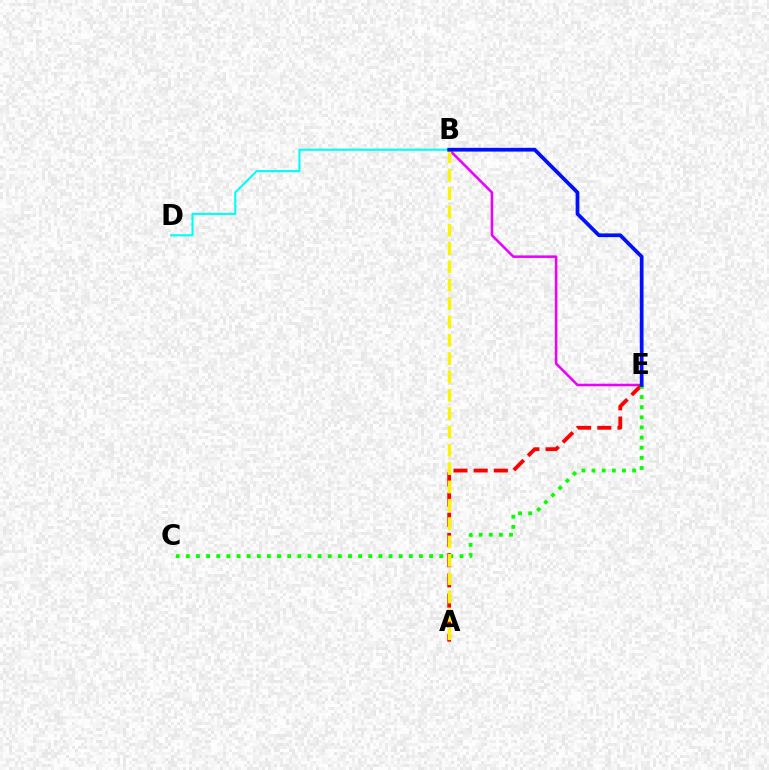{('B', 'E'): [{'color': '#ee00ff', 'line_style': 'solid', 'thickness': 1.83}, {'color': '#0010ff', 'line_style': 'solid', 'thickness': 2.69}], ('A', 'E'): [{'color': '#ff0000', 'line_style': 'dashed', 'thickness': 2.74}], ('C', 'E'): [{'color': '#08ff00', 'line_style': 'dotted', 'thickness': 2.75}], ('B', 'D'): [{'color': '#00fff6', 'line_style': 'solid', 'thickness': 1.52}], ('A', 'B'): [{'color': '#fcf500', 'line_style': 'dashed', 'thickness': 2.49}]}